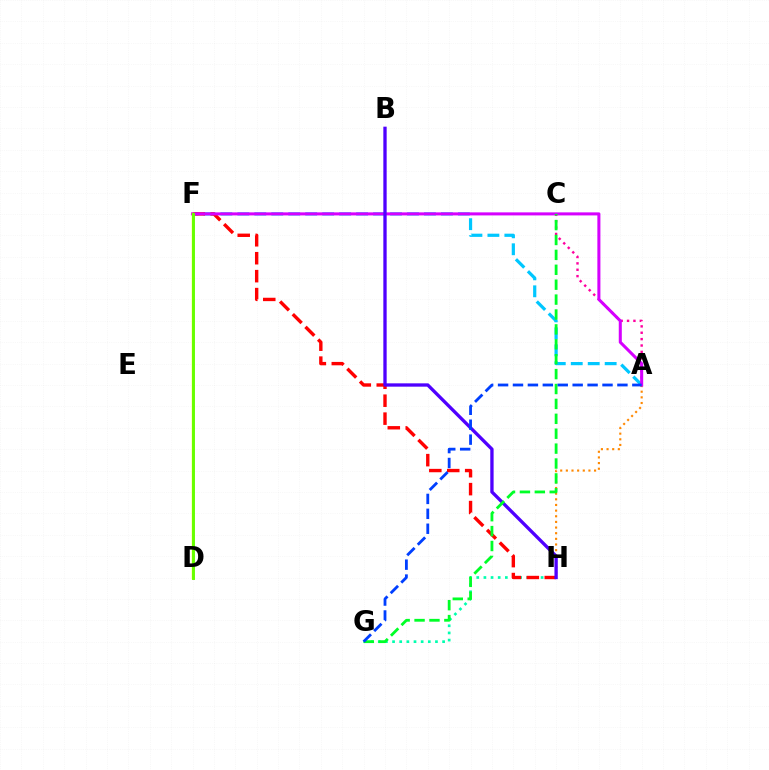{('G', 'H'): [{'color': '#00ffaf', 'line_style': 'dotted', 'thickness': 1.94}], ('A', 'C'): [{'color': '#ff00a0', 'line_style': 'dotted', 'thickness': 1.73}], ('A', 'F'): [{'color': '#00c7ff', 'line_style': 'dashed', 'thickness': 2.3}, {'color': '#d600ff', 'line_style': 'solid', 'thickness': 2.19}], ('A', 'H'): [{'color': '#ff8800', 'line_style': 'dotted', 'thickness': 1.53}], ('F', 'H'): [{'color': '#ff0000', 'line_style': 'dashed', 'thickness': 2.44}], ('D', 'F'): [{'color': '#eeff00', 'line_style': 'solid', 'thickness': 1.74}, {'color': '#66ff00', 'line_style': 'solid', 'thickness': 2.1}], ('B', 'H'): [{'color': '#4f00ff', 'line_style': 'solid', 'thickness': 2.39}], ('C', 'G'): [{'color': '#00ff27', 'line_style': 'dashed', 'thickness': 2.02}], ('A', 'G'): [{'color': '#003fff', 'line_style': 'dashed', 'thickness': 2.03}]}